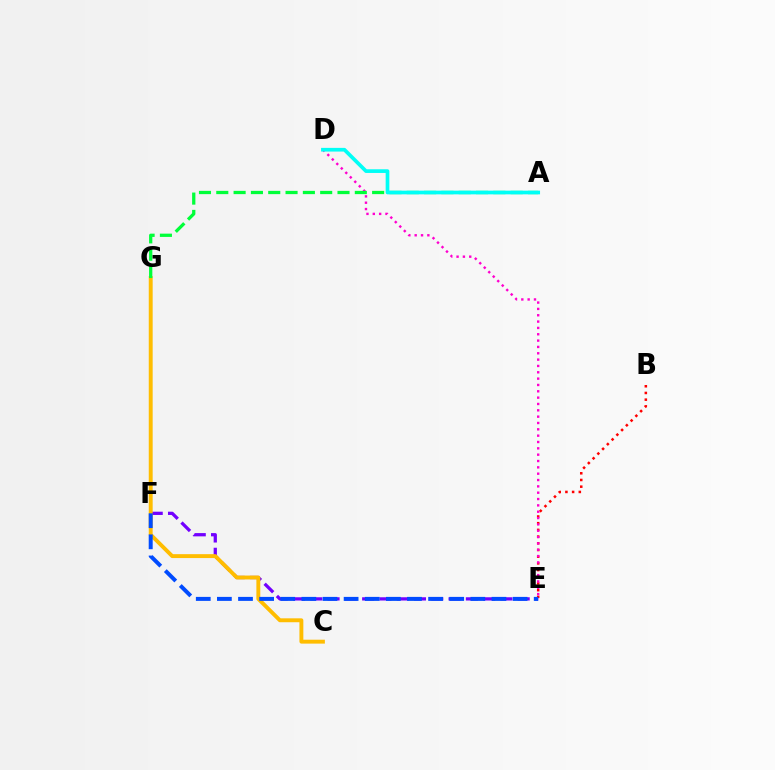{('B', 'E'): [{'color': '#ff0000', 'line_style': 'dotted', 'thickness': 1.82}], ('F', 'G'): [{'color': '#84ff00', 'line_style': 'solid', 'thickness': 1.51}], ('E', 'F'): [{'color': '#7200ff', 'line_style': 'dashed', 'thickness': 2.35}, {'color': '#004bff', 'line_style': 'dashed', 'thickness': 2.87}], ('C', 'G'): [{'color': '#ffbd00', 'line_style': 'solid', 'thickness': 2.81}], ('D', 'E'): [{'color': '#ff00cf', 'line_style': 'dotted', 'thickness': 1.72}], ('A', 'G'): [{'color': '#00ff39', 'line_style': 'dashed', 'thickness': 2.35}], ('A', 'D'): [{'color': '#00fff6', 'line_style': 'solid', 'thickness': 2.66}]}